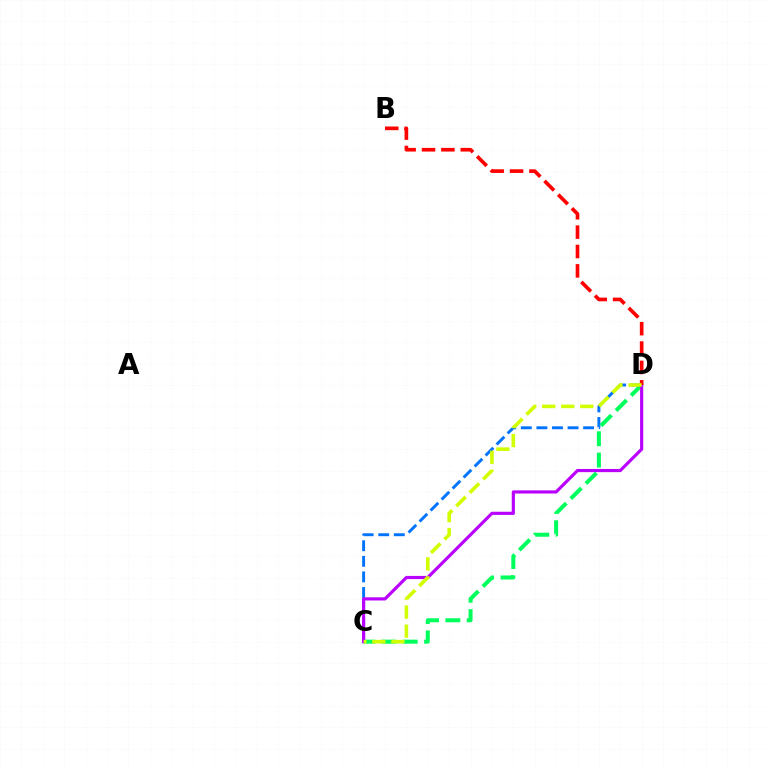{('C', 'D'): [{'color': '#0074ff', 'line_style': 'dashed', 'thickness': 2.12}, {'color': '#00ff5c', 'line_style': 'dashed', 'thickness': 2.9}, {'color': '#b900ff', 'line_style': 'solid', 'thickness': 2.28}, {'color': '#d1ff00', 'line_style': 'dashed', 'thickness': 2.59}], ('B', 'D'): [{'color': '#ff0000', 'line_style': 'dashed', 'thickness': 2.63}]}